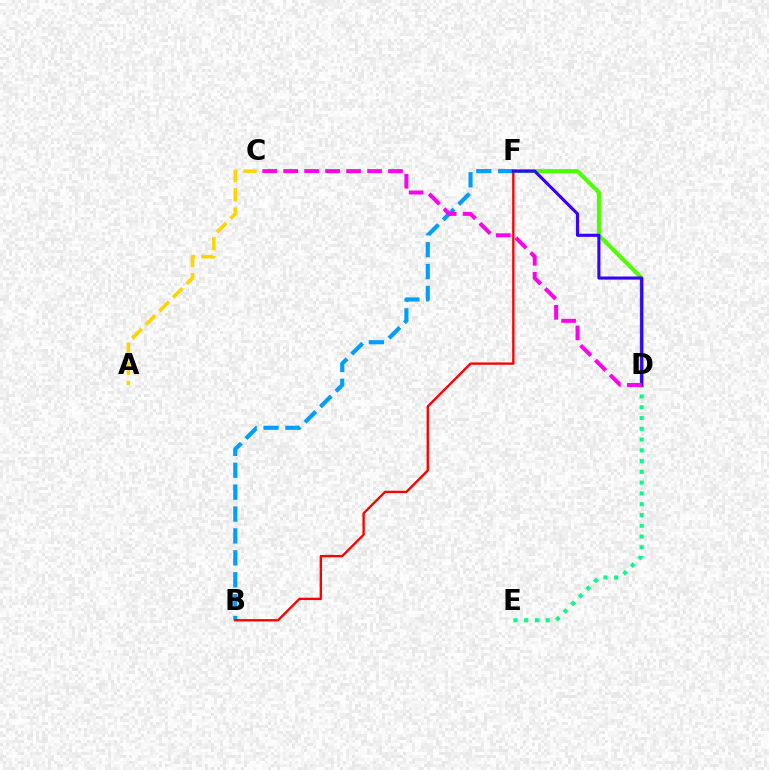{('A', 'C'): [{'color': '#ffd500', 'line_style': 'dashed', 'thickness': 2.61}], ('D', 'F'): [{'color': '#4fff00', 'line_style': 'solid', 'thickness': 2.92}, {'color': '#3700ff', 'line_style': 'solid', 'thickness': 2.24}], ('B', 'F'): [{'color': '#009eff', 'line_style': 'dashed', 'thickness': 2.98}, {'color': '#ff0000', 'line_style': 'solid', 'thickness': 1.7}], ('D', 'E'): [{'color': '#00ff86', 'line_style': 'dotted', 'thickness': 2.93}], ('C', 'D'): [{'color': '#ff00ed', 'line_style': 'dashed', 'thickness': 2.85}]}